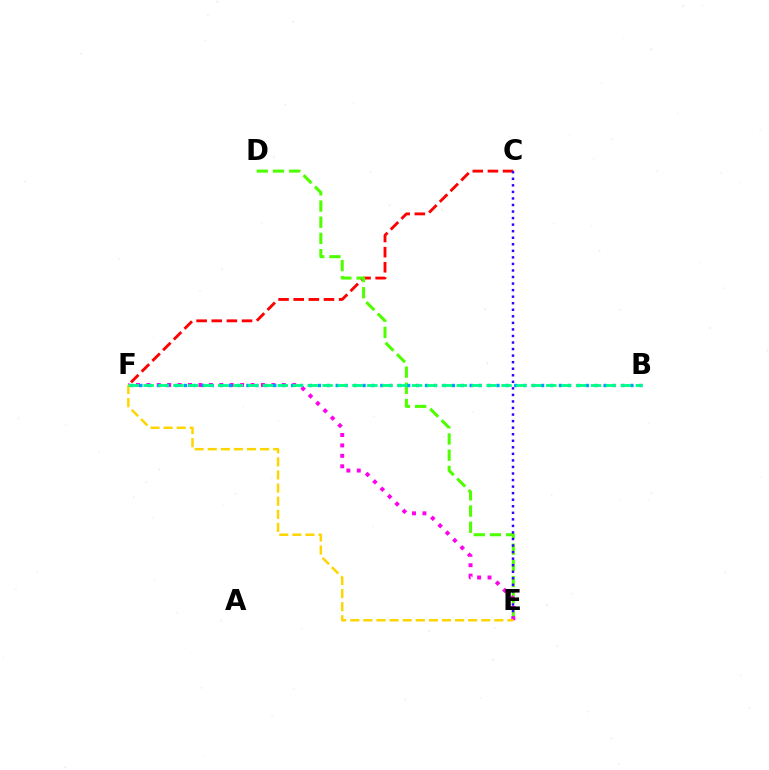{('C', 'F'): [{'color': '#ff0000', 'line_style': 'dashed', 'thickness': 2.06}], ('D', 'E'): [{'color': '#4fff00', 'line_style': 'dashed', 'thickness': 2.2}], ('C', 'E'): [{'color': '#3700ff', 'line_style': 'dotted', 'thickness': 1.78}], ('E', 'F'): [{'color': '#ff00ed', 'line_style': 'dotted', 'thickness': 2.83}, {'color': '#ffd500', 'line_style': 'dashed', 'thickness': 1.78}], ('B', 'F'): [{'color': '#009eff', 'line_style': 'dotted', 'thickness': 2.43}, {'color': '#00ff86', 'line_style': 'dashed', 'thickness': 2.03}]}